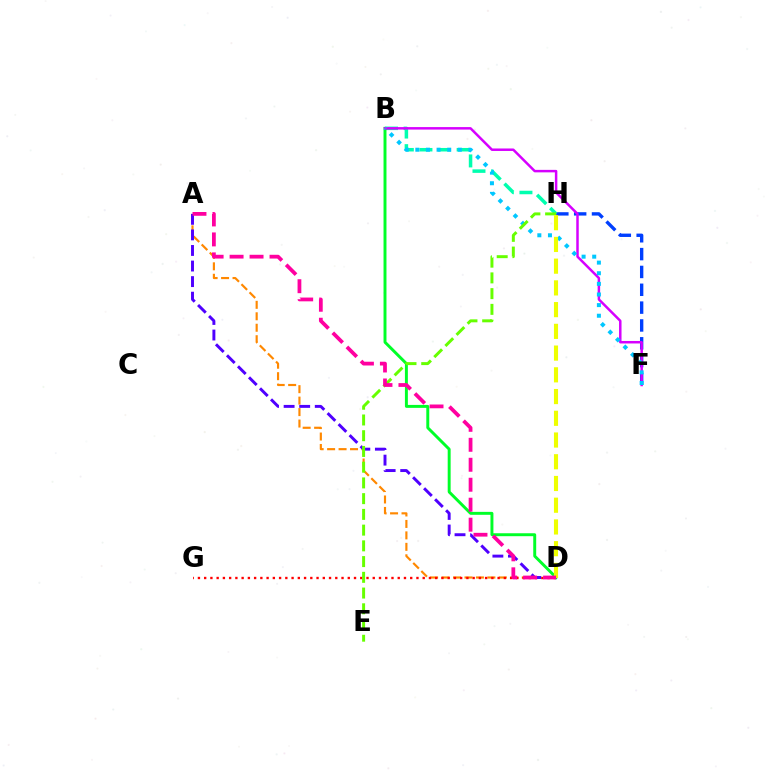{('A', 'D'): [{'color': '#ff8800', 'line_style': 'dashed', 'thickness': 1.56}, {'color': '#4f00ff', 'line_style': 'dashed', 'thickness': 2.12}, {'color': '#ff00a0', 'line_style': 'dashed', 'thickness': 2.71}], ('D', 'G'): [{'color': '#ff0000', 'line_style': 'dotted', 'thickness': 1.7}], ('F', 'H'): [{'color': '#003fff', 'line_style': 'dashed', 'thickness': 2.42}], ('B', 'H'): [{'color': '#00ffaf', 'line_style': 'dashed', 'thickness': 2.53}], ('B', 'D'): [{'color': '#00ff27', 'line_style': 'solid', 'thickness': 2.12}], ('B', 'F'): [{'color': '#d600ff', 'line_style': 'solid', 'thickness': 1.79}, {'color': '#00c7ff', 'line_style': 'dotted', 'thickness': 2.89}], ('E', 'H'): [{'color': '#66ff00', 'line_style': 'dashed', 'thickness': 2.14}], ('D', 'H'): [{'color': '#eeff00', 'line_style': 'dashed', 'thickness': 2.95}]}